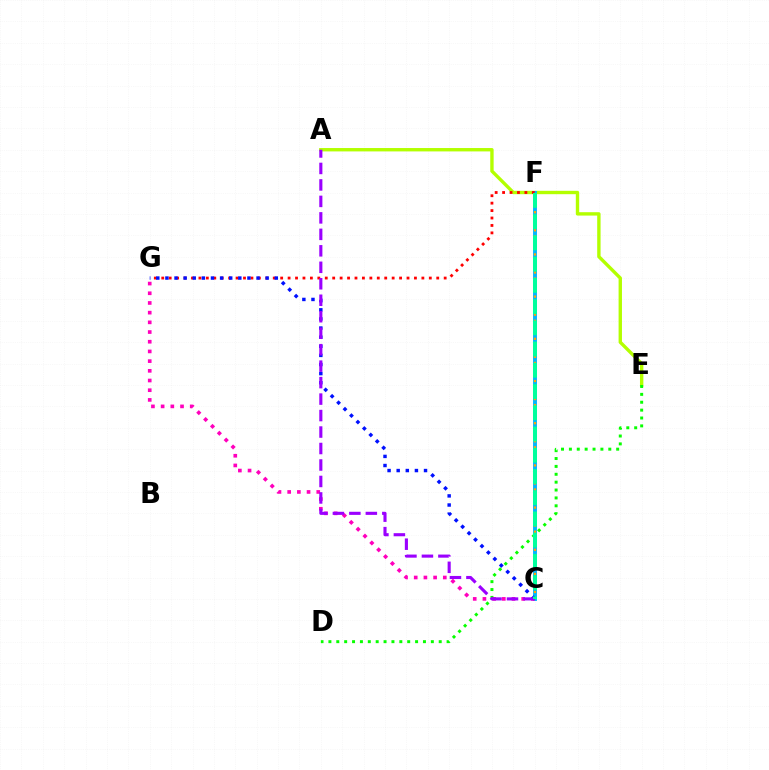{('A', 'E'): [{'color': '#b3ff00', 'line_style': 'solid', 'thickness': 2.43}], ('C', 'F'): [{'color': '#00b5ff', 'line_style': 'solid', 'thickness': 2.81}, {'color': '#ffa500', 'line_style': 'dotted', 'thickness': 1.64}, {'color': '#00ff9d', 'line_style': 'dashed', 'thickness': 2.88}], ('F', 'G'): [{'color': '#ff0000', 'line_style': 'dotted', 'thickness': 2.02}], ('C', 'G'): [{'color': '#ff00bd', 'line_style': 'dotted', 'thickness': 2.63}, {'color': '#0010ff', 'line_style': 'dotted', 'thickness': 2.48}], ('D', 'E'): [{'color': '#08ff00', 'line_style': 'dotted', 'thickness': 2.14}], ('A', 'C'): [{'color': '#9b00ff', 'line_style': 'dashed', 'thickness': 2.24}]}